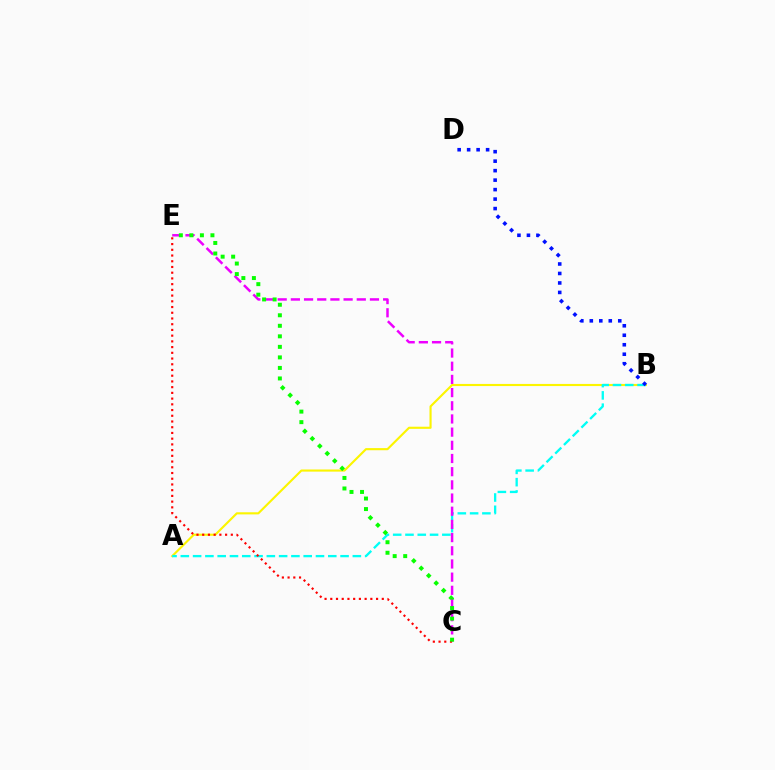{('A', 'B'): [{'color': '#fcf500', 'line_style': 'solid', 'thickness': 1.54}, {'color': '#00fff6', 'line_style': 'dashed', 'thickness': 1.67}], ('B', 'D'): [{'color': '#0010ff', 'line_style': 'dotted', 'thickness': 2.58}], ('C', 'E'): [{'color': '#ee00ff', 'line_style': 'dashed', 'thickness': 1.79}, {'color': '#ff0000', 'line_style': 'dotted', 'thickness': 1.56}, {'color': '#08ff00', 'line_style': 'dotted', 'thickness': 2.86}]}